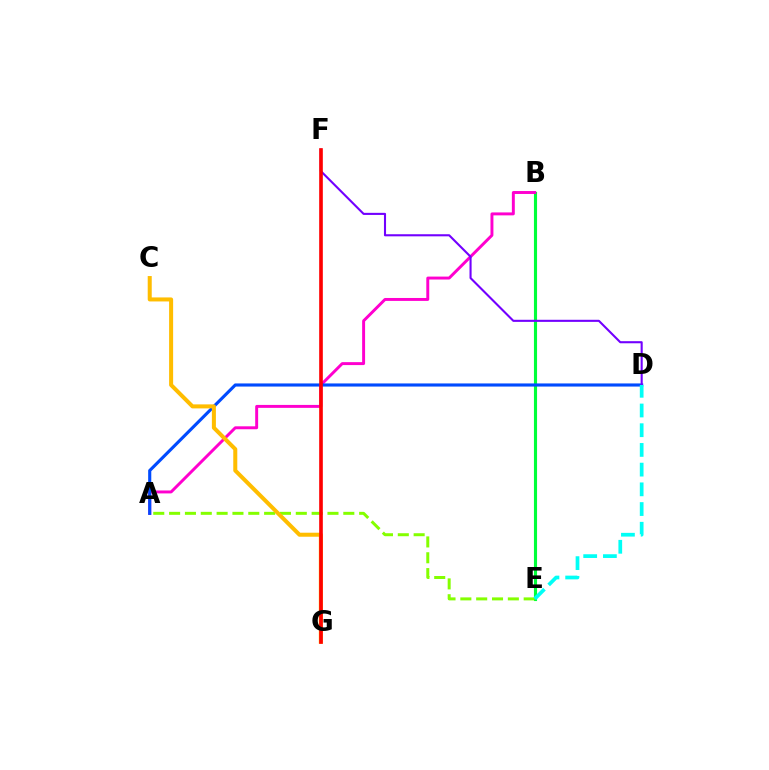{('B', 'E'): [{'color': '#00ff39', 'line_style': 'solid', 'thickness': 2.25}], ('A', 'B'): [{'color': '#ff00cf', 'line_style': 'solid', 'thickness': 2.12}], ('A', 'D'): [{'color': '#004bff', 'line_style': 'solid', 'thickness': 2.25}], ('A', 'E'): [{'color': '#84ff00', 'line_style': 'dashed', 'thickness': 2.15}], ('D', 'F'): [{'color': '#7200ff', 'line_style': 'solid', 'thickness': 1.51}], ('D', 'E'): [{'color': '#00fff6', 'line_style': 'dashed', 'thickness': 2.68}], ('C', 'G'): [{'color': '#ffbd00', 'line_style': 'solid', 'thickness': 2.89}], ('F', 'G'): [{'color': '#ff0000', 'line_style': 'solid', 'thickness': 2.62}]}